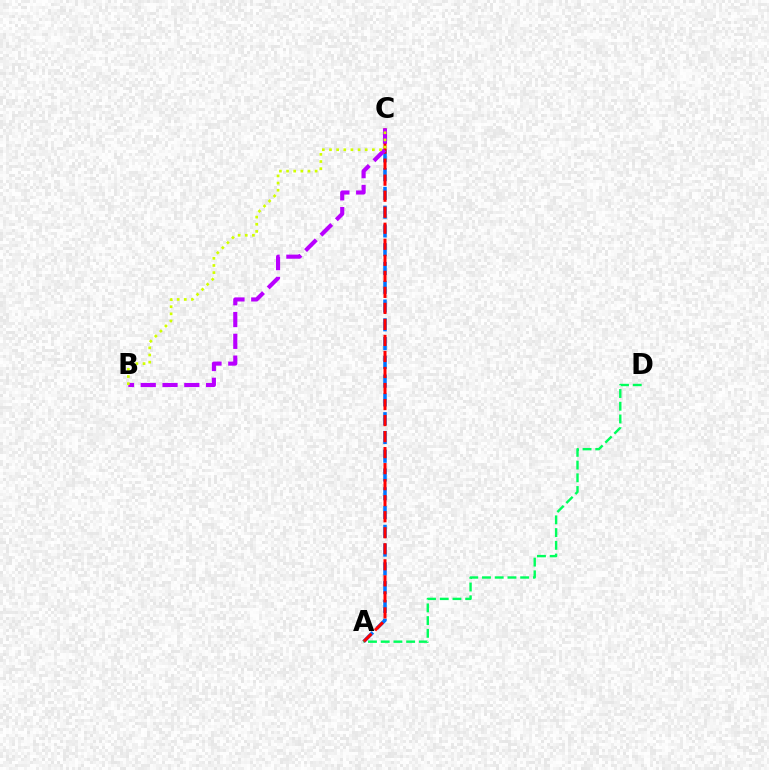{('A', 'C'): [{'color': '#0074ff', 'line_style': 'dashed', 'thickness': 2.55}, {'color': '#ff0000', 'line_style': 'dashed', 'thickness': 2.18}], ('B', 'C'): [{'color': '#b900ff', 'line_style': 'dashed', 'thickness': 2.96}, {'color': '#d1ff00', 'line_style': 'dotted', 'thickness': 1.94}], ('A', 'D'): [{'color': '#00ff5c', 'line_style': 'dashed', 'thickness': 1.73}]}